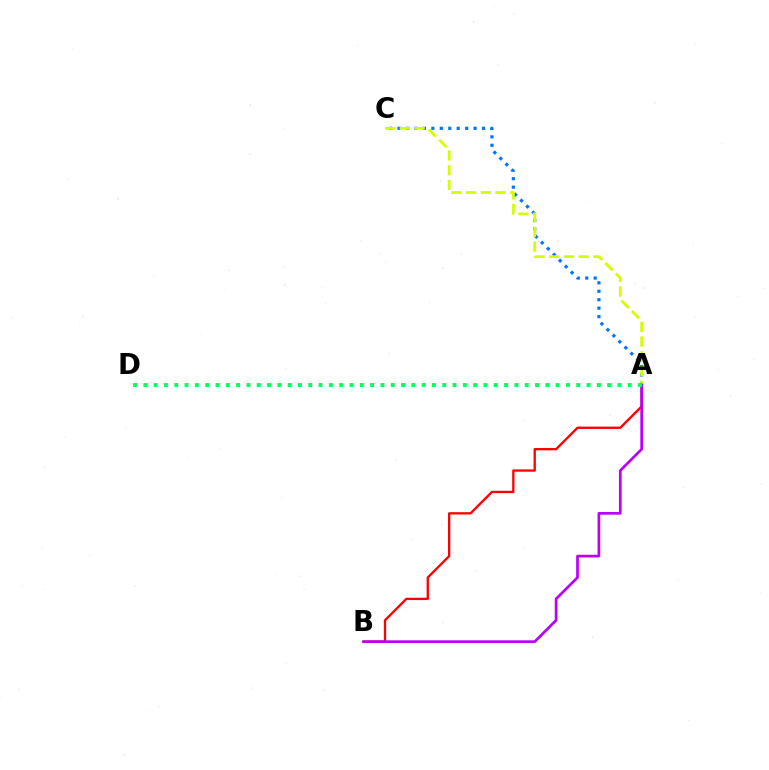{('A', 'C'): [{'color': '#0074ff', 'line_style': 'dotted', 'thickness': 2.3}, {'color': '#d1ff00', 'line_style': 'dashed', 'thickness': 2.0}], ('A', 'B'): [{'color': '#ff0000', 'line_style': 'solid', 'thickness': 1.67}, {'color': '#b900ff', 'line_style': 'solid', 'thickness': 1.95}], ('A', 'D'): [{'color': '#00ff5c', 'line_style': 'dotted', 'thickness': 2.8}]}